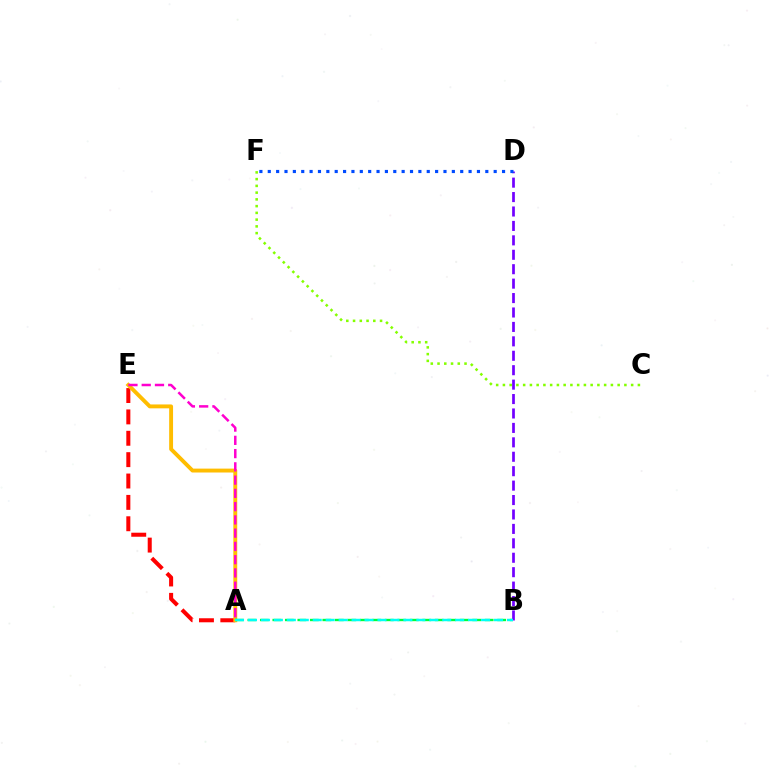{('A', 'E'): [{'color': '#ff0000', 'line_style': 'dashed', 'thickness': 2.9}, {'color': '#ffbd00', 'line_style': 'solid', 'thickness': 2.8}, {'color': '#ff00cf', 'line_style': 'dashed', 'thickness': 1.8}], ('C', 'F'): [{'color': '#84ff00', 'line_style': 'dotted', 'thickness': 1.83}], ('A', 'B'): [{'color': '#00ff39', 'line_style': 'dashed', 'thickness': 1.7}, {'color': '#00fff6', 'line_style': 'dashed', 'thickness': 1.76}], ('B', 'D'): [{'color': '#7200ff', 'line_style': 'dashed', 'thickness': 1.96}], ('D', 'F'): [{'color': '#004bff', 'line_style': 'dotted', 'thickness': 2.27}]}